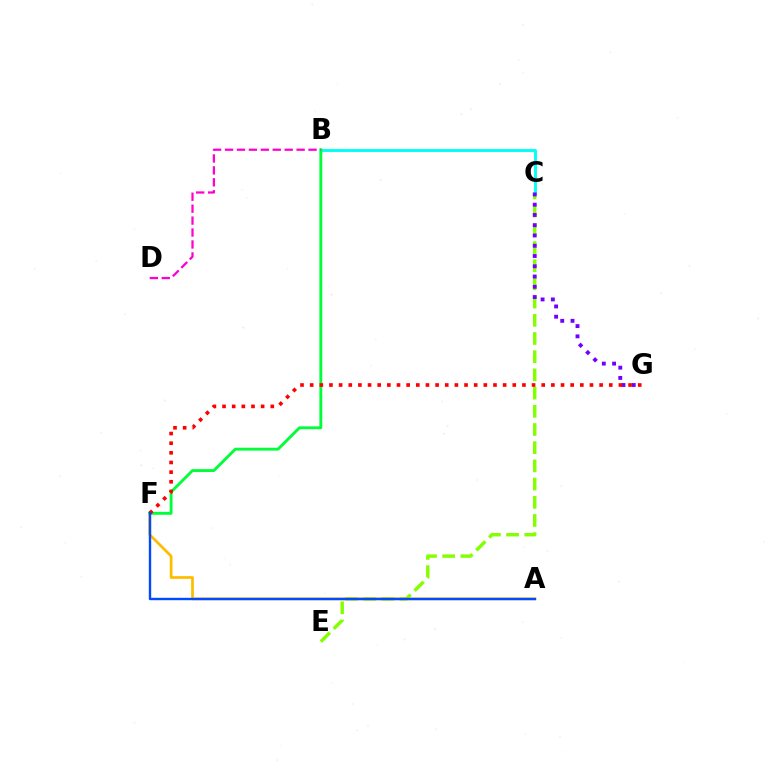{('C', 'E'): [{'color': '#84ff00', 'line_style': 'dashed', 'thickness': 2.47}], ('B', 'C'): [{'color': '#00fff6', 'line_style': 'solid', 'thickness': 2.09}], ('A', 'F'): [{'color': '#ffbd00', 'line_style': 'solid', 'thickness': 1.98}, {'color': '#004bff', 'line_style': 'solid', 'thickness': 1.73}], ('B', 'F'): [{'color': '#00ff39', 'line_style': 'solid', 'thickness': 2.07}], ('B', 'D'): [{'color': '#ff00cf', 'line_style': 'dashed', 'thickness': 1.62}], ('C', 'G'): [{'color': '#7200ff', 'line_style': 'dotted', 'thickness': 2.79}], ('F', 'G'): [{'color': '#ff0000', 'line_style': 'dotted', 'thickness': 2.62}]}